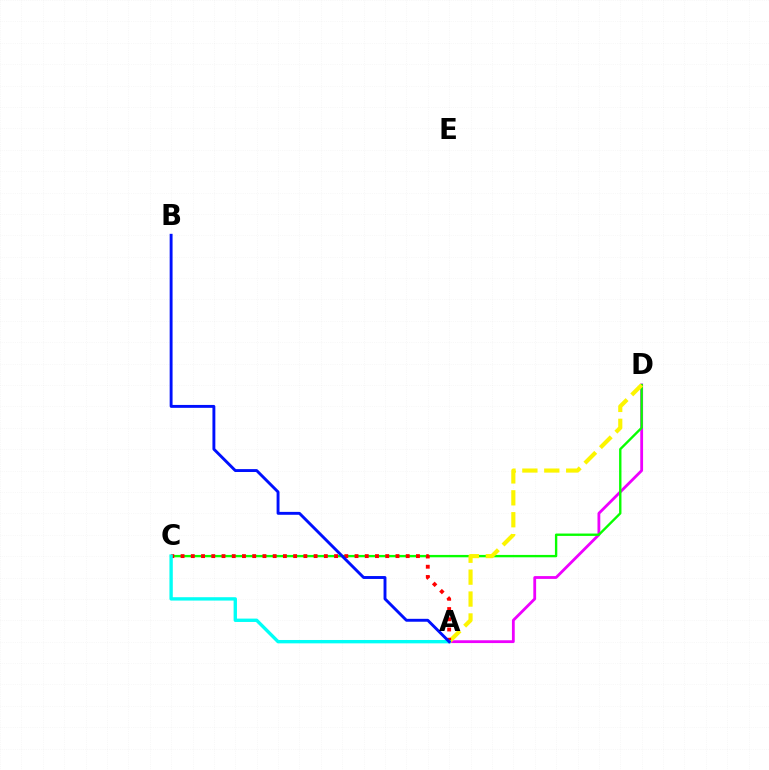{('A', 'D'): [{'color': '#ee00ff', 'line_style': 'solid', 'thickness': 2.02}, {'color': '#fcf500', 'line_style': 'dashed', 'thickness': 2.98}], ('C', 'D'): [{'color': '#08ff00', 'line_style': 'solid', 'thickness': 1.71}], ('A', 'C'): [{'color': '#ff0000', 'line_style': 'dotted', 'thickness': 2.78}, {'color': '#00fff6', 'line_style': 'solid', 'thickness': 2.42}], ('A', 'B'): [{'color': '#0010ff', 'line_style': 'solid', 'thickness': 2.09}]}